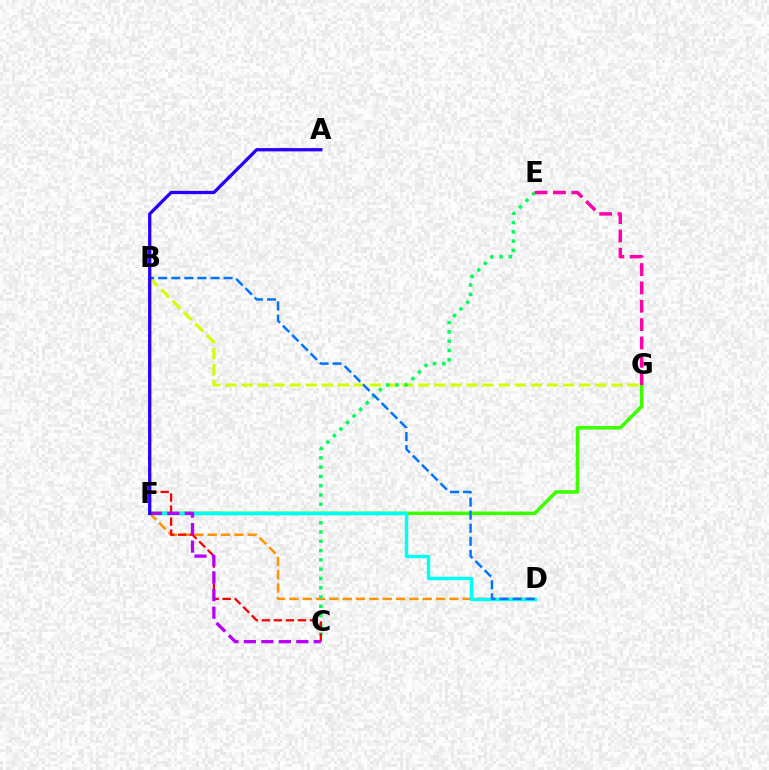{('D', 'F'): [{'color': '#ff9400', 'line_style': 'dashed', 'thickness': 1.81}, {'color': '#00fff6', 'line_style': 'solid', 'thickness': 2.47}], ('B', 'G'): [{'color': '#d1ff00', 'line_style': 'dashed', 'thickness': 2.19}], ('F', 'G'): [{'color': '#3dff00', 'line_style': 'solid', 'thickness': 2.57}], ('C', 'E'): [{'color': '#00ff5c', 'line_style': 'dotted', 'thickness': 2.52}], ('B', 'C'): [{'color': '#ff0000', 'line_style': 'dashed', 'thickness': 1.63}], ('E', 'G'): [{'color': '#ff00ac', 'line_style': 'dashed', 'thickness': 2.49}], ('C', 'F'): [{'color': '#b900ff', 'line_style': 'dashed', 'thickness': 2.38}], ('B', 'D'): [{'color': '#0074ff', 'line_style': 'dashed', 'thickness': 1.78}], ('A', 'F'): [{'color': '#2500ff', 'line_style': 'solid', 'thickness': 2.36}]}